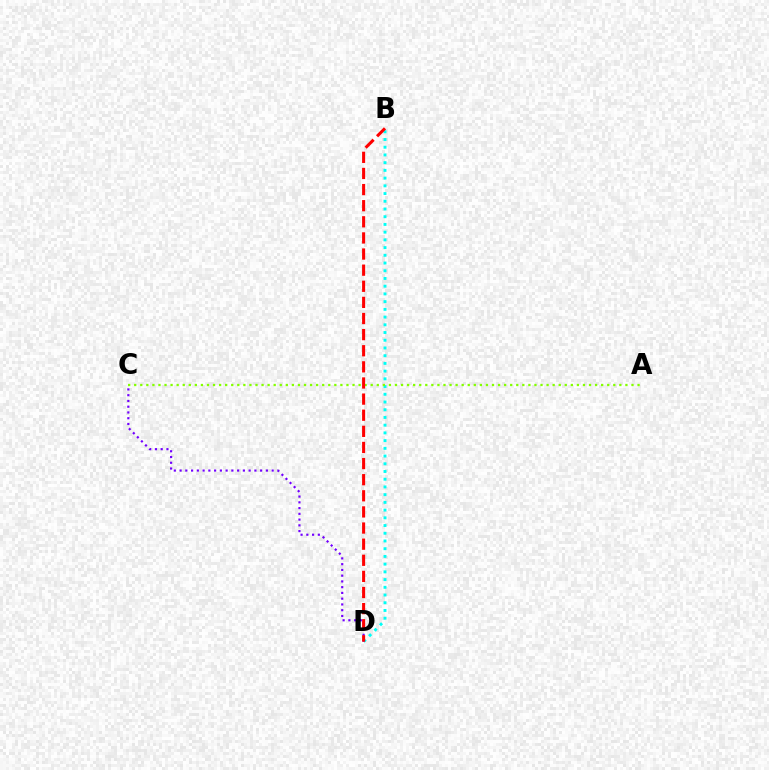{('B', 'D'): [{'color': '#00fff6', 'line_style': 'dotted', 'thickness': 2.1}, {'color': '#ff0000', 'line_style': 'dashed', 'thickness': 2.19}], ('A', 'C'): [{'color': '#84ff00', 'line_style': 'dotted', 'thickness': 1.65}], ('C', 'D'): [{'color': '#7200ff', 'line_style': 'dotted', 'thickness': 1.56}]}